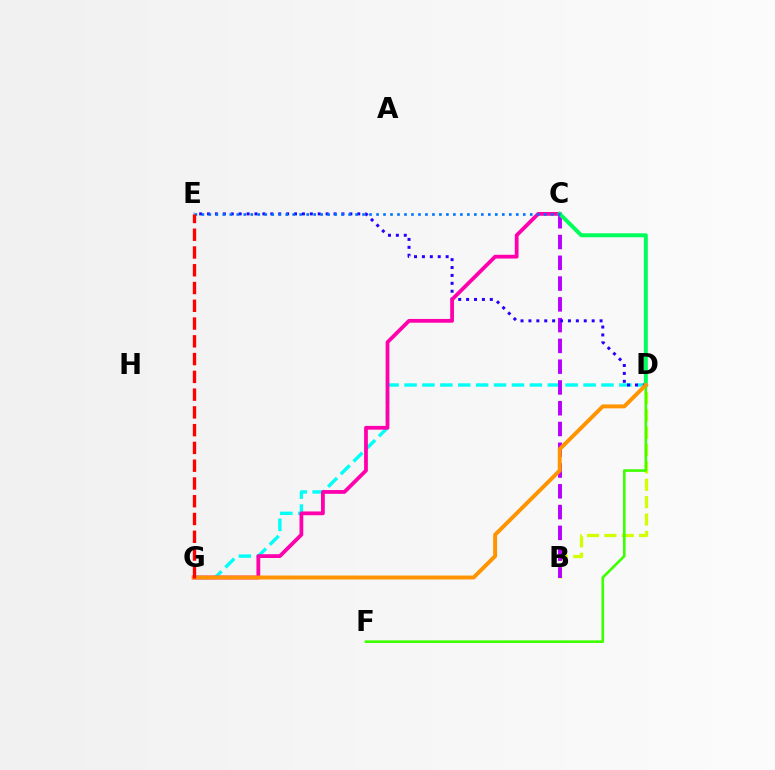{('B', 'D'): [{'color': '#d1ff00', 'line_style': 'dashed', 'thickness': 2.36}], ('D', 'G'): [{'color': '#00fff6', 'line_style': 'dashed', 'thickness': 2.43}, {'color': '#ff9400', 'line_style': 'solid', 'thickness': 2.84}], ('B', 'C'): [{'color': '#b900ff', 'line_style': 'dashed', 'thickness': 2.82}], ('D', 'E'): [{'color': '#2500ff', 'line_style': 'dotted', 'thickness': 2.15}], ('C', 'G'): [{'color': '#ff00ac', 'line_style': 'solid', 'thickness': 2.72}], ('D', 'F'): [{'color': '#3dff00', 'line_style': 'solid', 'thickness': 1.89}], ('C', 'D'): [{'color': '#00ff5c', 'line_style': 'solid', 'thickness': 2.85}], ('C', 'E'): [{'color': '#0074ff', 'line_style': 'dotted', 'thickness': 1.9}], ('E', 'G'): [{'color': '#ff0000', 'line_style': 'dashed', 'thickness': 2.41}]}